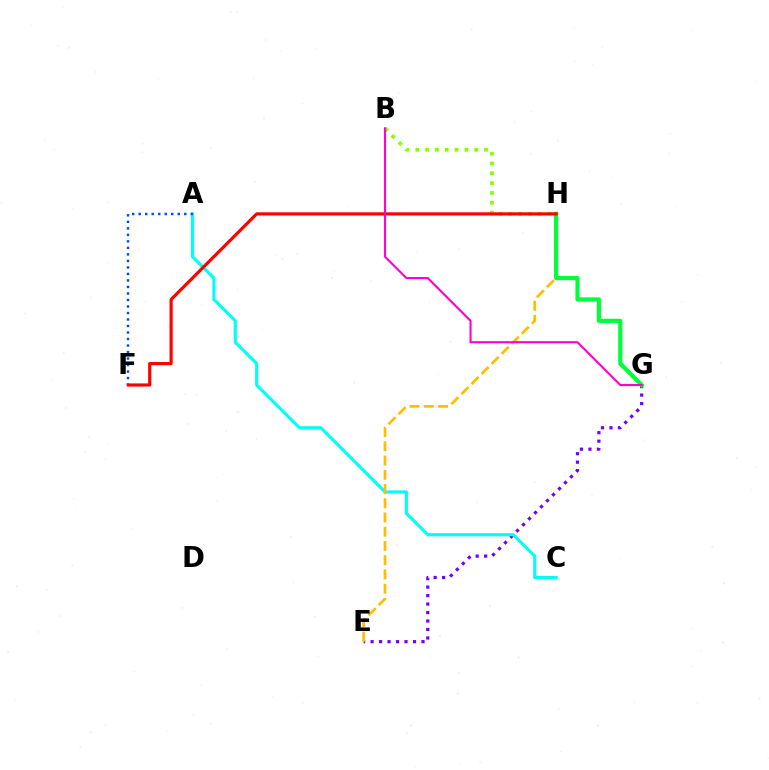{('B', 'H'): [{'color': '#84ff00', 'line_style': 'dotted', 'thickness': 2.67}], ('E', 'G'): [{'color': '#7200ff', 'line_style': 'dotted', 'thickness': 2.3}], ('A', 'C'): [{'color': '#00fff6', 'line_style': 'solid', 'thickness': 2.25}], ('A', 'F'): [{'color': '#004bff', 'line_style': 'dotted', 'thickness': 1.77}], ('E', 'H'): [{'color': '#ffbd00', 'line_style': 'dashed', 'thickness': 1.93}], ('G', 'H'): [{'color': '#00ff39', 'line_style': 'solid', 'thickness': 2.99}], ('F', 'H'): [{'color': '#ff0000', 'line_style': 'solid', 'thickness': 2.28}], ('B', 'G'): [{'color': '#ff00cf', 'line_style': 'solid', 'thickness': 1.51}]}